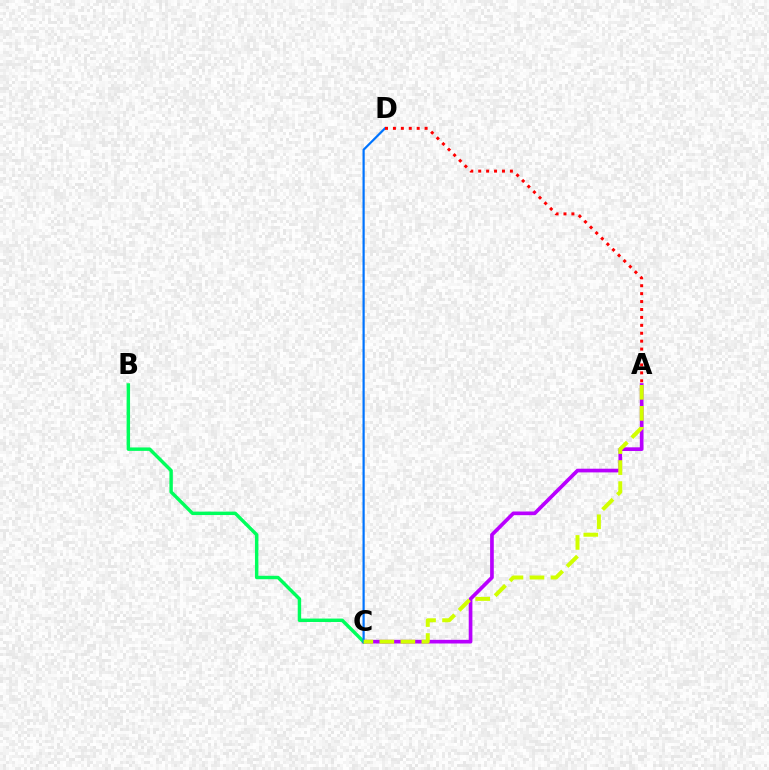{('A', 'C'): [{'color': '#b900ff', 'line_style': 'solid', 'thickness': 2.65}, {'color': '#d1ff00', 'line_style': 'dashed', 'thickness': 2.86}], ('B', 'C'): [{'color': '#00ff5c', 'line_style': 'solid', 'thickness': 2.47}], ('C', 'D'): [{'color': '#0074ff', 'line_style': 'solid', 'thickness': 1.59}], ('A', 'D'): [{'color': '#ff0000', 'line_style': 'dotted', 'thickness': 2.15}]}